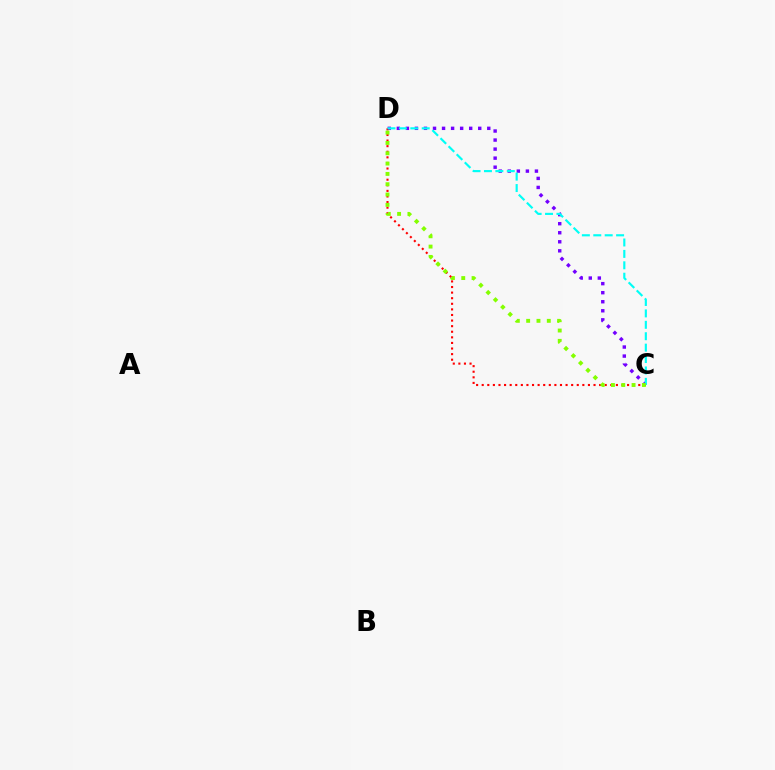{('C', 'D'): [{'color': '#7200ff', 'line_style': 'dotted', 'thickness': 2.46}, {'color': '#ff0000', 'line_style': 'dotted', 'thickness': 1.52}, {'color': '#00fff6', 'line_style': 'dashed', 'thickness': 1.55}, {'color': '#84ff00', 'line_style': 'dotted', 'thickness': 2.8}]}